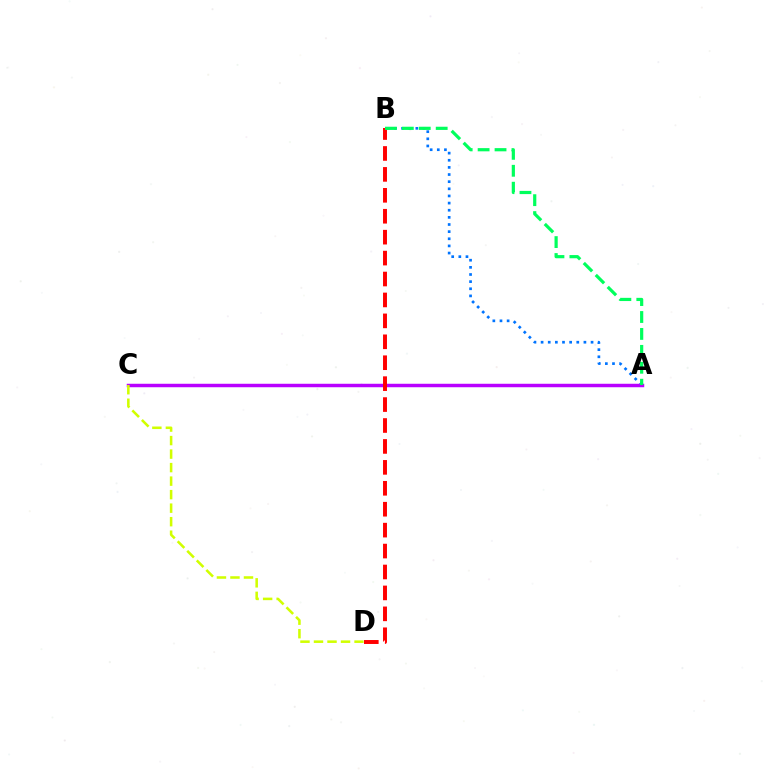{('A', 'B'): [{'color': '#0074ff', 'line_style': 'dotted', 'thickness': 1.94}, {'color': '#00ff5c', 'line_style': 'dashed', 'thickness': 2.3}], ('A', 'C'): [{'color': '#b900ff', 'line_style': 'solid', 'thickness': 2.5}], ('B', 'D'): [{'color': '#ff0000', 'line_style': 'dashed', 'thickness': 2.84}], ('C', 'D'): [{'color': '#d1ff00', 'line_style': 'dashed', 'thickness': 1.84}]}